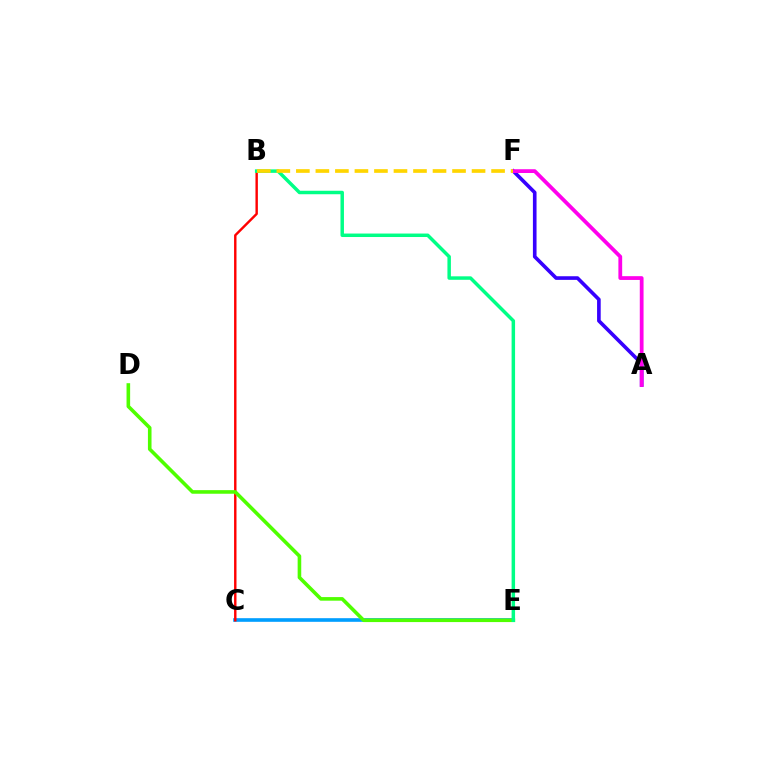{('A', 'F'): [{'color': '#3700ff', 'line_style': 'solid', 'thickness': 2.61}, {'color': '#ff00ed', 'line_style': 'solid', 'thickness': 2.72}], ('C', 'E'): [{'color': '#009eff', 'line_style': 'solid', 'thickness': 2.61}], ('B', 'C'): [{'color': '#ff0000', 'line_style': 'solid', 'thickness': 1.74}], ('D', 'E'): [{'color': '#4fff00', 'line_style': 'solid', 'thickness': 2.59}], ('B', 'E'): [{'color': '#00ff86', 'line_style': 'solid', 'thickness': 2.5}], ('B', 'F'): [{'color': '#ffd500', 'line_style': 'dashed', 'thickness': 2.65}]}